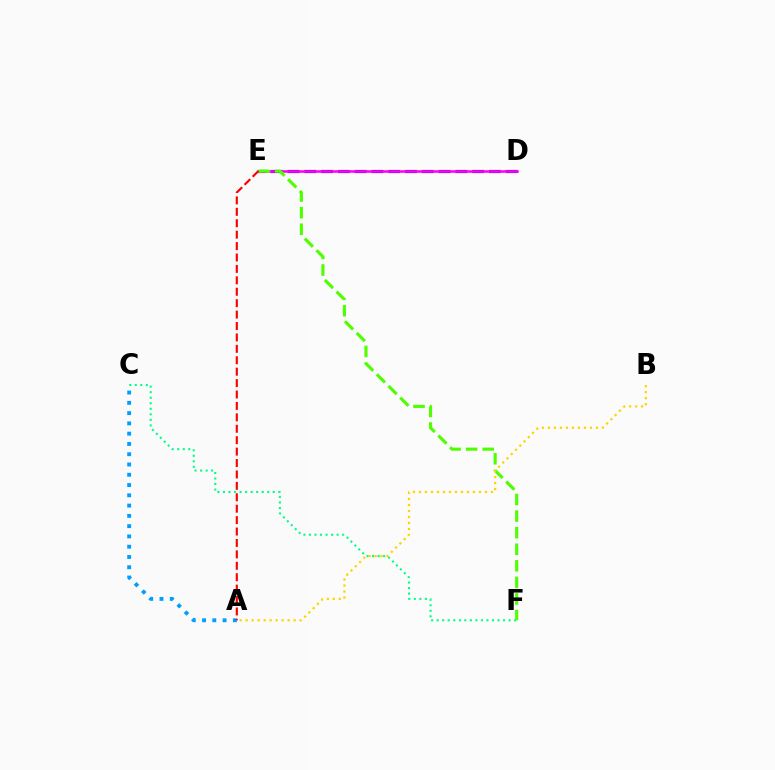{('D', 'E'): [{'color': '#3700ff', 'line_style': 'dashed', 'thickness': 2.28}, {'color': '#ff00ed', 'line_style': 'solid', 'thickness': 1.84}], ('C', 'F'): [{'color': '#00ff86', 'line_style': 'dotted', 'thickness': 1.5}], ('A', 'C'): [{'color': '#009eff', 'line_style': 'dotted', 'thickness': 2.79}], ('E', 'F'): [{'color': '#4fff00', 'line_style': 'dashed', 'thickness': 2.25}], ('A', 'B'): [{'color': '#ffd500', 'line_style': 'dotted', 'thickness': 1.63}], ('A', 'E'): [{'color': '#ff0000', 'line_style': 'dashed', 'thickness': 1.55}]}